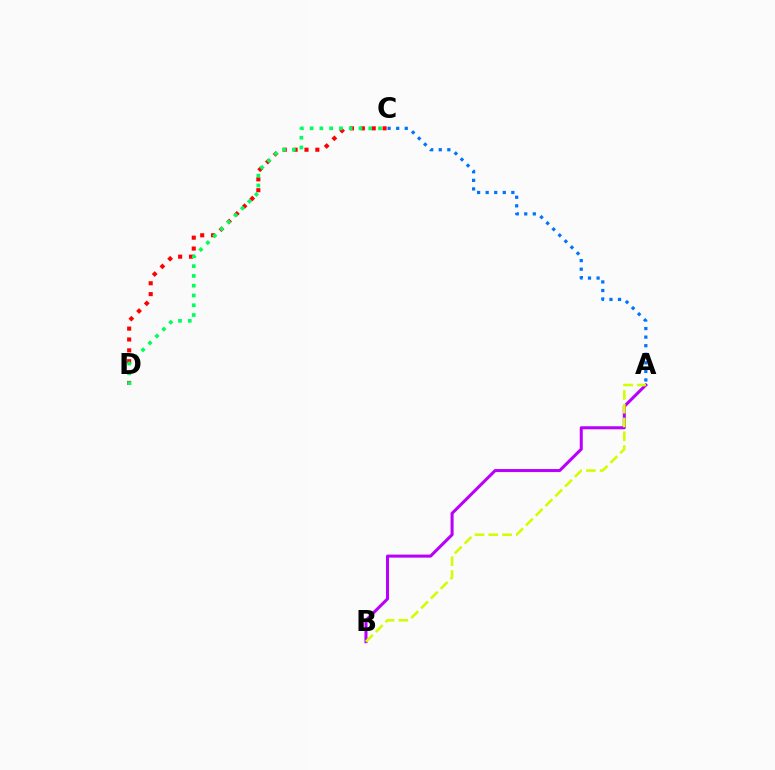{('C', 'D'): [{'color': '#ff0000', 'line_style': 'dotted', 'thickness': 2.95}, {'color': '#00ff5c', 'line_style': 'dotted', 'thickness': 2.66}], ('A', 'C'): [{'color': '#0074ff', 'line_style': 'dotted', 'thickness': 2.33}], ('A', 'B'): [{'color': '#b900ff', 'line_style': 'solid', 'thickness': 2.19}, {'color': '#d1ff00', 'line_style': 'dashed', 'thickness': 1.87}]}